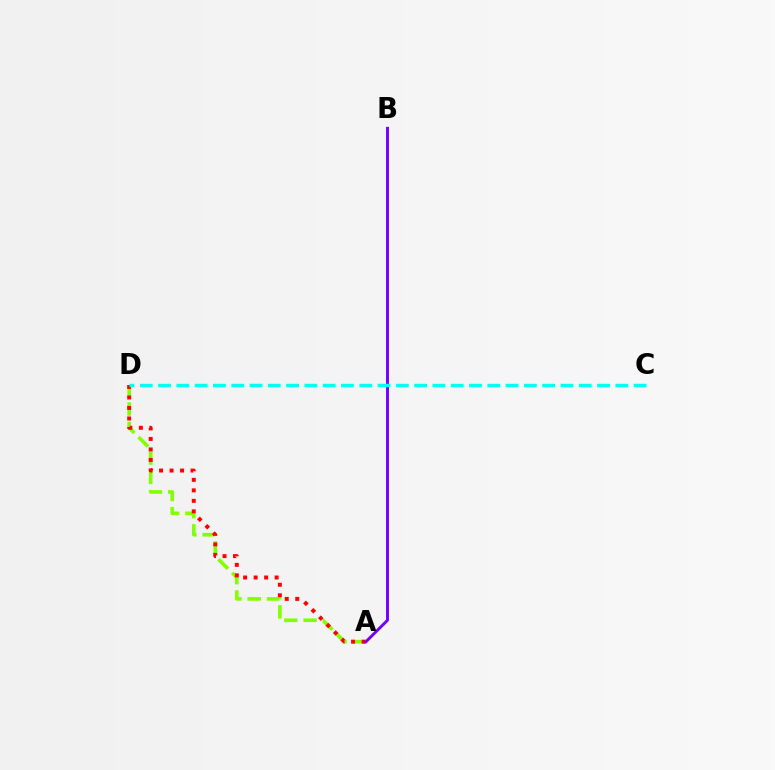{('A', 'D'): [{'color': '#84ff00', 'line_style': 'dashed', 'thickness': 2.62}, {'color': '#ff0000', 'line_style': 'dotted', 'thickness': 2.85}], ('A', 'B'): [{'color': '#7200ff', 'line_style': 'solid', 'thickness': 2.1}], ('C', 'D'): [{'color': '#00fff6', 'line_style': 'dashed', 'thickness': 2.48}]}